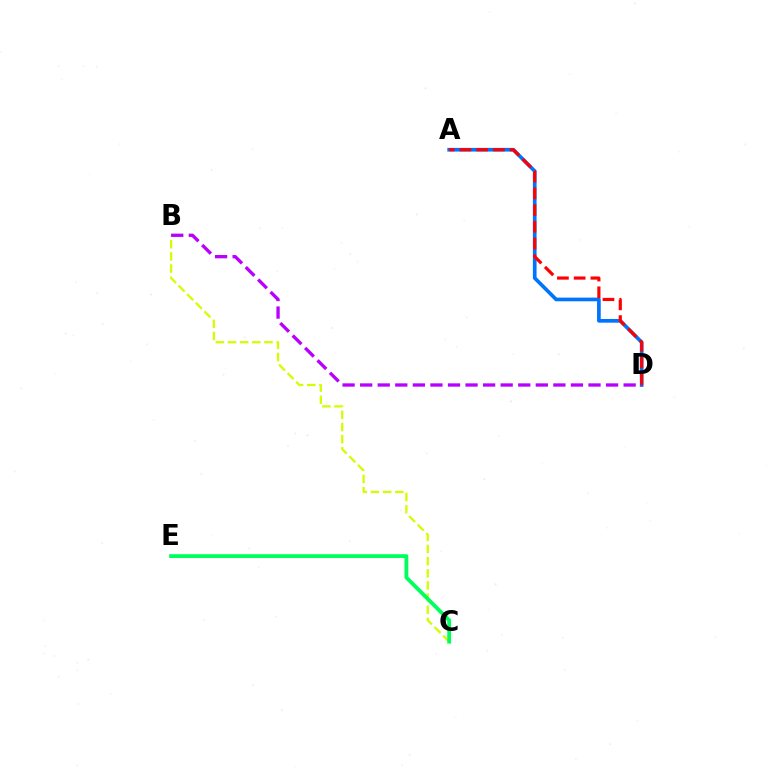{('B', 'C'): [{'color': '#d1ff00', 'line_style': 'dashed', 'thickness': 1.65}], ('A', 'D'): [{'color': '#0074ff', 'line_style': 'solid', 'thickness': 2.65}, {'color': '#ff0000', 'line_style': 'dashed', 'thickness': 2.27}], ('B', 'D'): [{'color': '#b900ff', 'line_style': 'dashed', 'thickness': 2.39}], ('C', 'E'): [{'color': '#00ff5c', 'line_style': 'solid', 'thickness': 2.75}]}